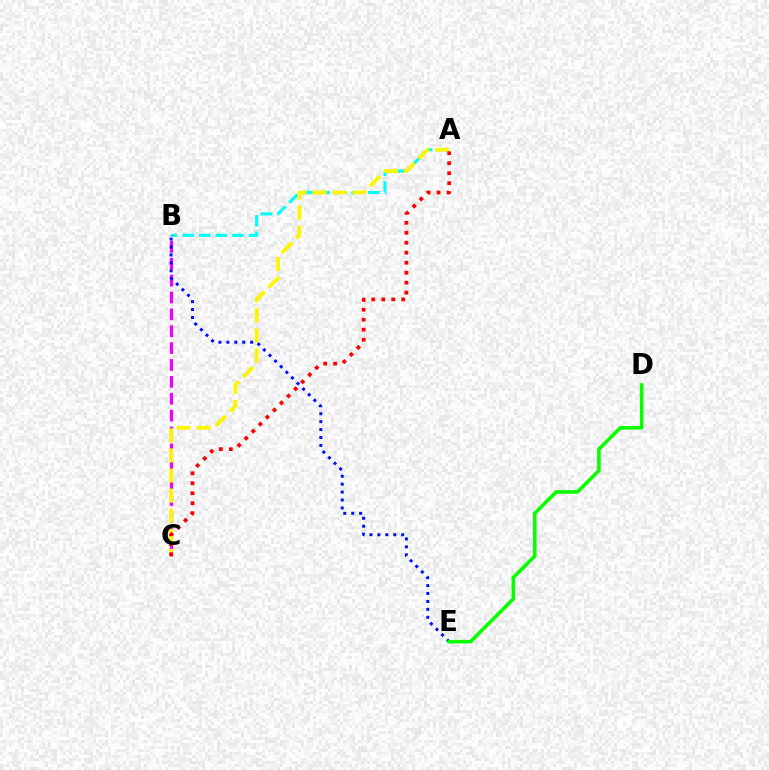{('A', 'B'): [{'color': '#00fff6', 'line_style': 'dashed', 'thickness': 2.26}], ('B', 'C'): [{'color': '#ee00ff', 'line_style': 'dashed', 'thickness': 2.29}], ('A', 'C'): [{'color': '#fcf500', 'line_style': 'dashed', 'thickness': 2.73}, {'color': '#ff0000', 'line_style': 'dotted', 'thickness': 2.71}], ('B', 'E'): [{'color': '#0010ff', 'line_style': 'dotted', 'thickness': 2.15}], ('D', 'E'): [{'color': '#08ff00', 'line_style': 'solid', 'thickness': 2.58}]}